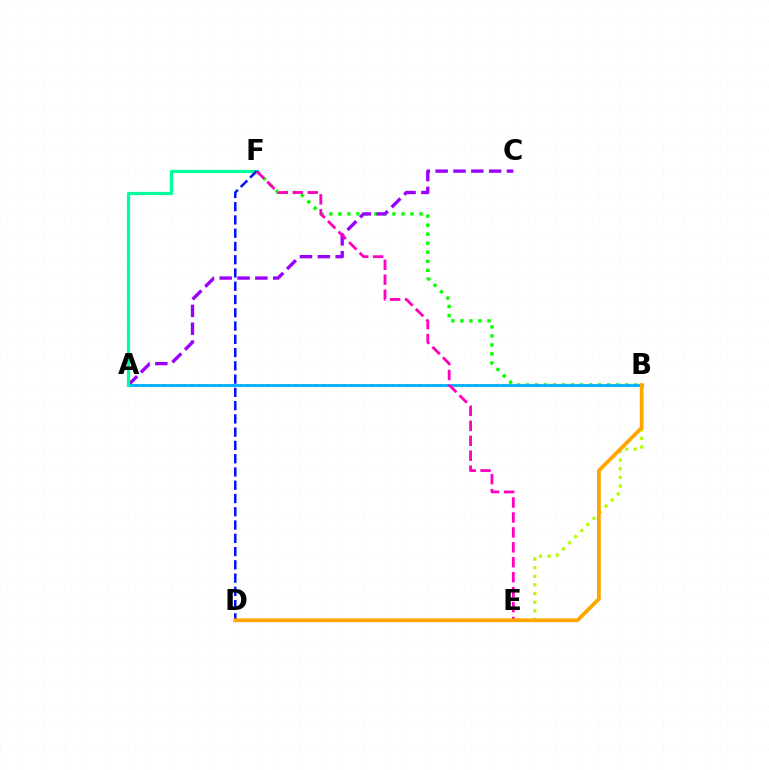{('B', 'F'): [{'color': '#08ff00', 'line_style': 'dotted', 'thickness': 2.45}], ('B', 'E'): [{'color': '#b3ff00', 'line_style': 'dotted', 'thickness': 2.35}], ('A', 'B'): [{'color': '#ff0000', 'line_style': 'dotted', 'thickness': 1.88}, {'color': '#00b5ff', 'line_style': 'solid', 'thickness': 2.05}], ('A', 'C'): [{'color': '#9b00ff', 'line_style': 'dashed', 'thickness': 2.42}], ('A', 'F'): [{'color': '#00ff9d', 'line_style': 'solid', 'thickness': 2.32}], ('D', 'F'): [{'color': '#0010ff', 'line_style': 'dashed', 'thickness': 1.8}], ('E', 'F'): [{'color': '#ff00bd', 'line_style': 'dashed', 'thickness': 2.03}], ('B', 'D'): [{'color': '#ffa500', 'line_style': 'solid', 'thickness': 2.71}]}